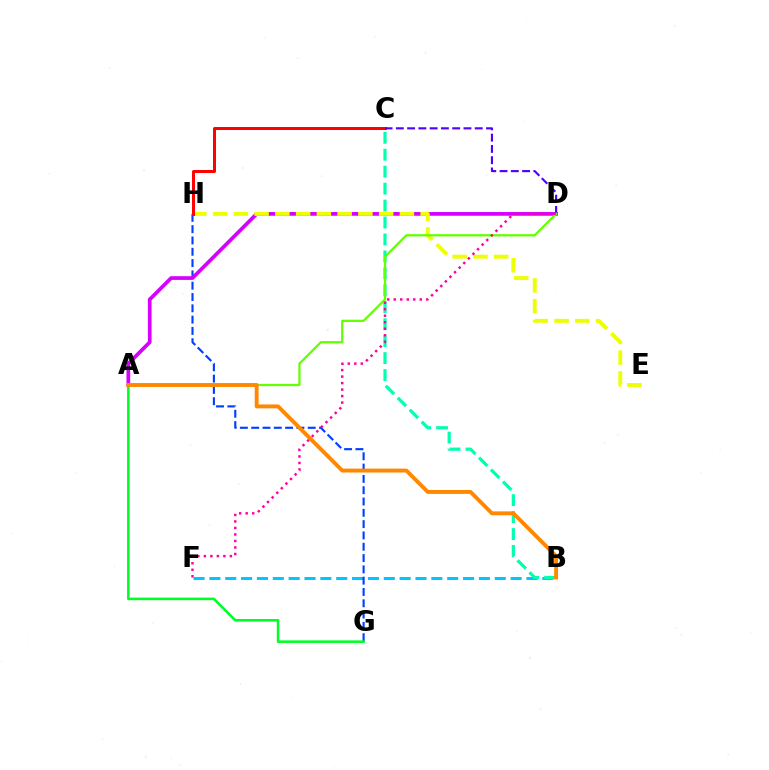{('B', 'F'): [{'color': '#00c7ff', 'line_style': 'dashed', 'thickness': 2.15}], ('G', 'H'): [{'color': '#003fff', 'line_style': 'dashed', 'thickness': 1.54}], ('B', 'C'): [{'color': '#00ffaf', 'line_style': 'dashed', 'thickness': 2.3}], ('A', 'D'): [{'color': '#d600ff', 'line_style': 'solid', 'thickness': 2.67}, {'color': '#66ff00', 'line_style': 'solid', 'thickness': 1.63}], ('E', 'H'): [{'color': '#eeff00', 'line_style': 'dashed', 'thickness': 2.82}], ('C', 'H'): [{'color': '#ff0000', 'line_style': 'solid', 'thickness': 2.15}], ('C', 'D'): [{'color': '#4f00ff', 'line_style': 'dashed', 'thickness': 1.53}], ('A', 'G'): [{'color': '#00ff27', 'line_style': 'solid', 'thickness': 1.85}], ('D', 'F'): [{'color': '#ff00a0', 'line_style': 'dotted', 'thickness': 1.77}], ('A', 'B'): [{'color': '#ff8800', 'line_style': 'solid', 'thickness': 2.81}]}